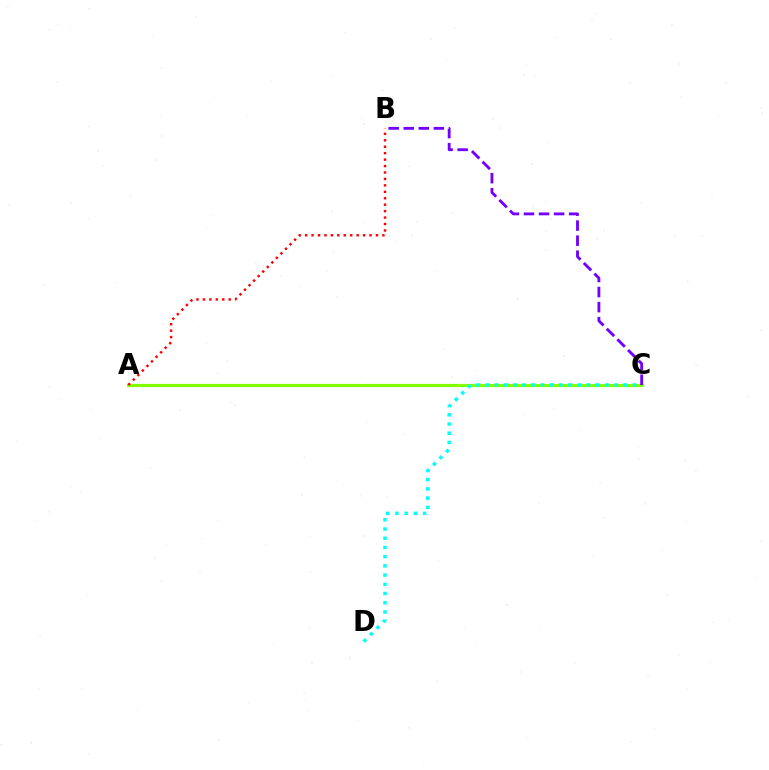{('A', 'C'): [{'color': '#84ff00', 'line_style': 'solid', 'thickness': 2.29}], ('C', 'D'): [{'color': '#00fff6', 'line_style': 'dotted', 'thickness': 2.5}], ('B', 'C'): [{'color': '#7200ff', 'line_style': 'dashed', 'thickness': 2.05}], ('A', 'B'): [{'color': '#ff0000', 'line_style': 'dotted', 'thickness': 1.75}]}